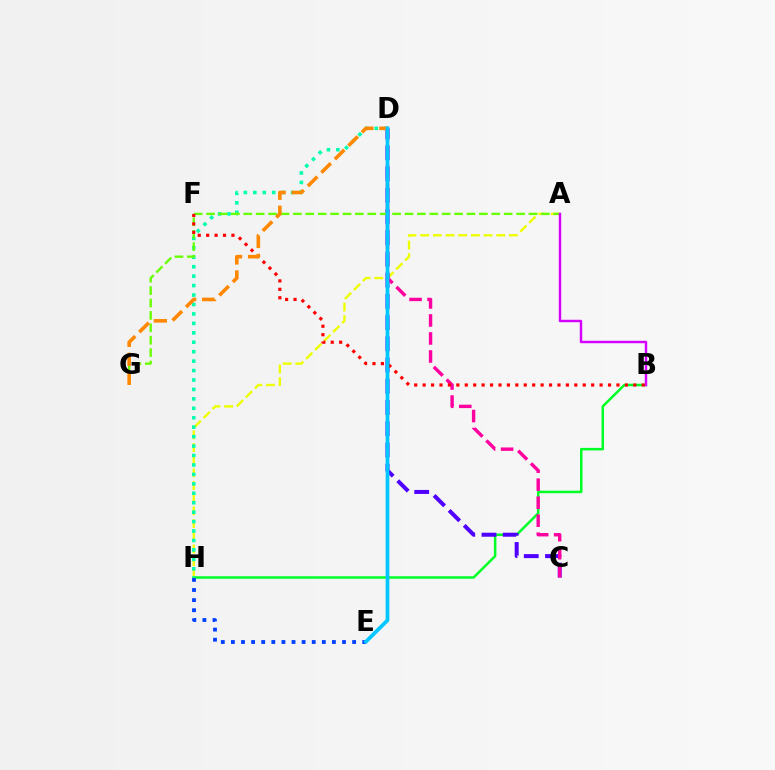{('A', 'H'): [{'color': '#eeff00', 'line_style': 'dashed', 'thickness': 1.72}], ('B', 'H'): [{'color': '#00ff27', 'line_style': 'solid', 'thickness': 1.81}], ('C', 'D'): [{'color': '#4f00ff', 'line_style': 'dashed', 'thickness': 2.88}, {'color': '#ff00a0', 'line_style': 'dashed', 'thickness': 2.45}], ('D', 'H'): [{'color': '#00ffaf', 'line_style': 'dotted', 'thickness': 2.56}], ('A', 'G'): [{'color': '#66ff00', 'line_style': 'dashed', 'thickness': 1.68}], ('A', 'B'): [{'color': '#d600ff', 'line_style': 'solid', 'thickness': 1.76}], ('B', 'F'): [{'color': '#ff0000', 'line_style': 'dotted', 'thickness': 2.29}], ('E', 'H'): [{'color': '#003fff', 'line_style': 'dotted', 'thickness': 2.74}], ('D', 'G'): [{'color': '#ff8800', 'line_style': 'dashed', 'thickness': 2.59}], ('D', 'E'): [{'color': '#00c7ff', 'line_style': 'solid', 'thickness': 2.67}]}